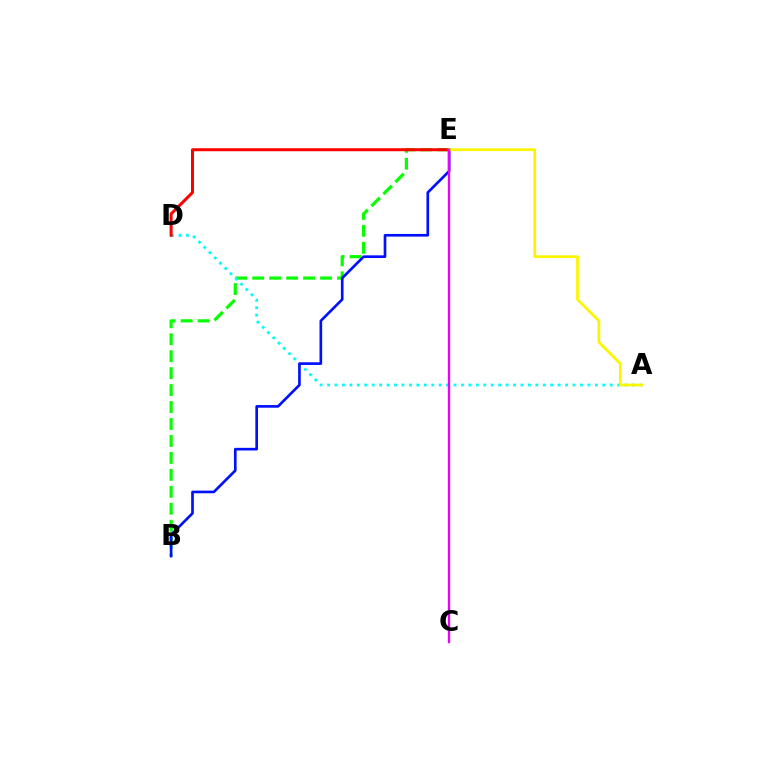{('B', 'E'): [{'color': '#08ff00', 'line_style': 'dashed', 'thickness': 2.3}, {'color': '#0010ff', 'line_style': 'solid', 'thickness': 1.92}], ('A', 'D'): [{'color': '#00fff6', 'line_style': 'dotted', 'thickness': 2.02}], ('D', 'E'): [{'color': '#ff0000', 'line_style': 'solid', 'thickness': 2.17}], ('A', 'E'): [{'color': '#fcf500', 'line_style': 'solid', 'thickness': 1.98}], ('C', 'E'): [{'color': '#ee00ff', 'line_style': 'solid', 'thickness': 1.69}]}